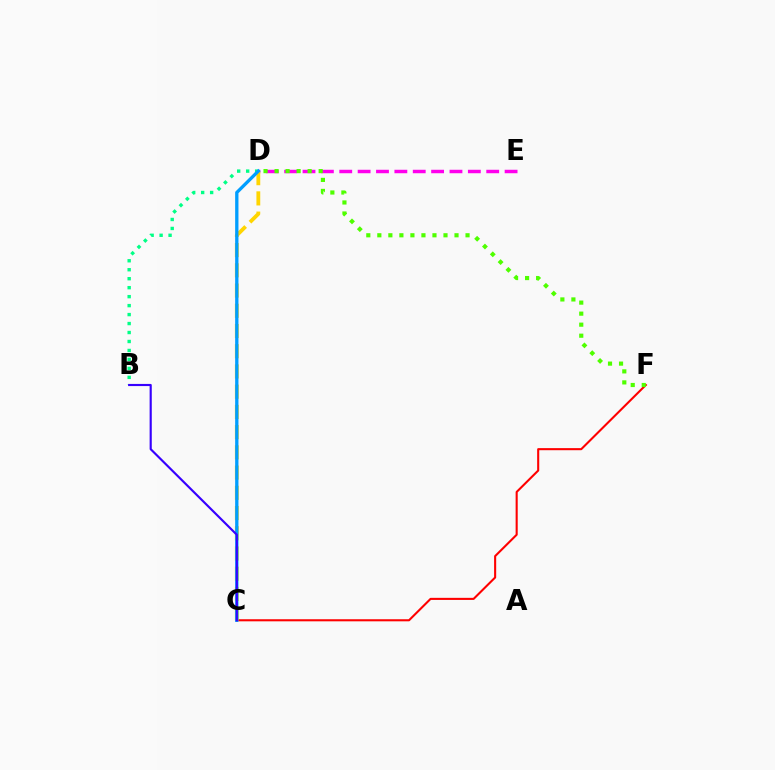{('B', 'D'): [{'color': '#00ff86', 'line_style': 'dotted', 'thickness': 2.44}], ('C', 'F'): [{'color': '#ff0000', 'line_style': 'solid', 'thickness': 1.5}], ('D', 'E'): [{'color': '#ff00ed', 'line_style': 'dashed', 'thickness': 2.5}], ('C', 'D'): [{'color': '#ffd500', 'line_style': 'dashed', 'thickness': 2.75}, {'color': '#009eff', 'line_style': 'solid', 'thickness': 2.38}], ('D', 'F'): [{'color': '#4fff00', 'line_style': 'dotted', 'thickness': 3.0}], ('B', 'C'): [{'color': '#3700ff', 'line_style': 'solid', 'thickness': 1.55}]}